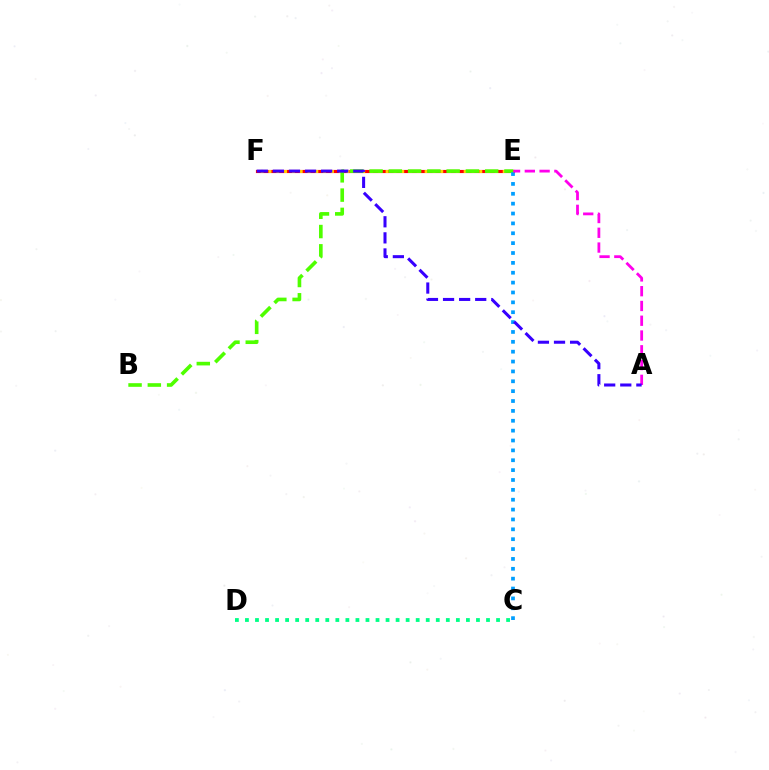{('E', 'F'): [{'color': '#ff0000', 'line_style': 'solid', 'thickness': 2.26}, {'color': '#ffd500', 'line_style': 'dotted', 'thickness': 2.12}], ('B', 'E'): [{'color': '#4fff00', 'line_style': 'dashed', 'thickness': 2.62}], ('C', 'E'): [{'color': '#009eff', 'line_style': 'dotted', 'thickness': 2.68}], ('A', 'E'): [{'color': '#ff00ed', 'line_style': 'dashed', 'thickness': 2.01}], ('C', 'D'): [{'color': '#00ff86', 'line_style': 'dotted', 'thickness': 2.73}], ('A', 'F'): [{'color': '#3700ff', 'line_style': 'dashed', 'thickness': 2.19}]}